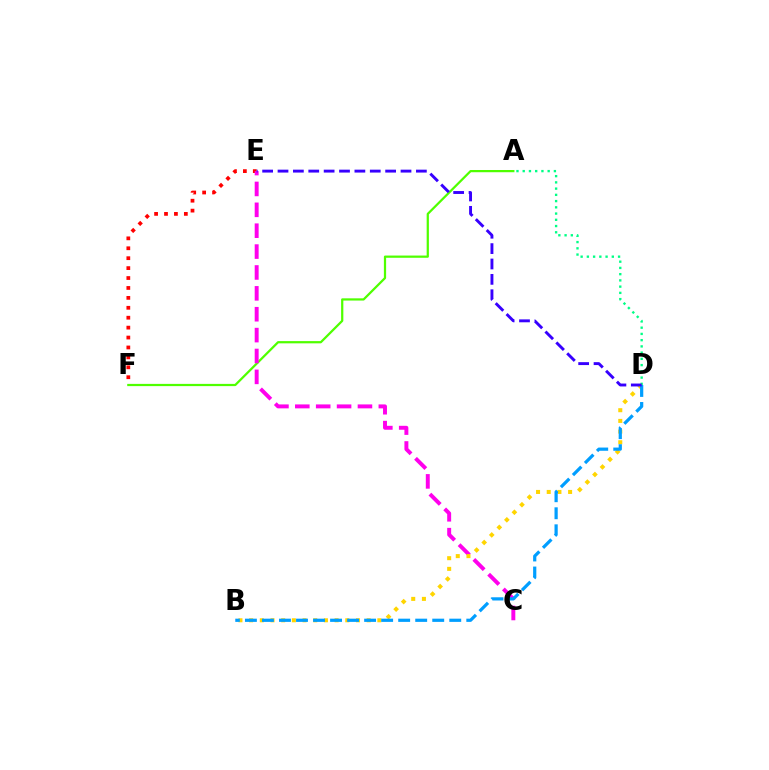{('E', 'F'): [{'color': '#ff0000', 'line_style': 'dotted', 'thickness': 2.7}], ('A', 'D'): [{'color': '#00ff86', 'line_style': 'dotted', 'thickness': 1.69}], ('A', 'F'): [{'color': '#4fff00', 'line_style': 'solid', 'thickness': 1.61}], ('C', 'E'): [{'color': '#ff00ed', 'line_style': 'dashed', 'thickness': 2.84}], ('B', 'D'): [{'color': '#ffd500', 'line_style': 'dotted', 'thickness': 2.9}, {'color': '#009eff', 'line_style': 'dashed', 'thickness': 2.31}], ('D', 'E'): [{'color': '#3700ff', 'line_style': 'dashed', 'thickness': 2.09}]}